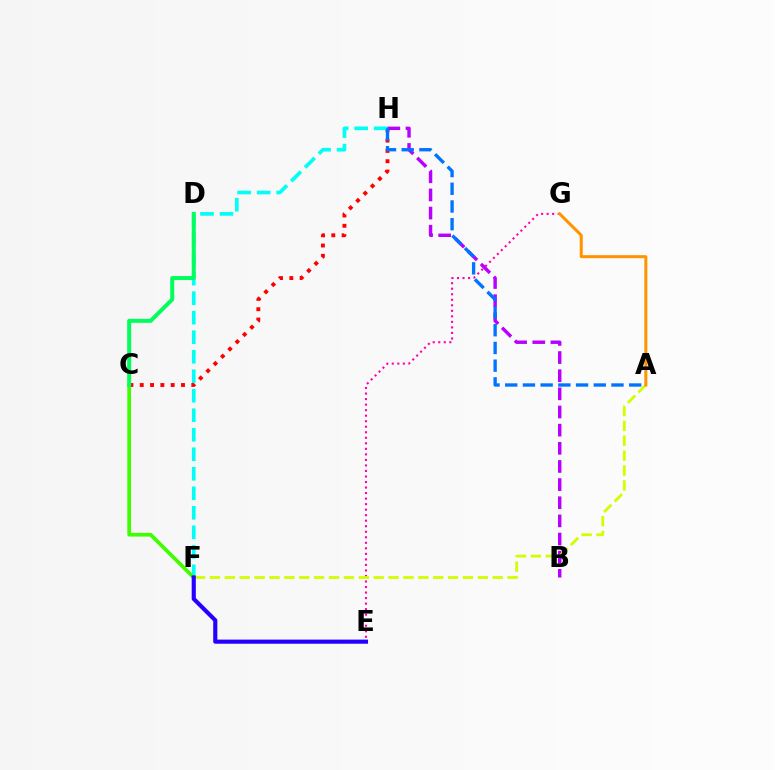{('C', 'H'): [{'color': '#ff0000', 'line_style': 'dotted', 'thickness': 2.8}], ('F', 'H'): [{'color': '#00fff6', 'line_style': 'dashed', 'thickness': 2.65}], ('B', 'H'): [{'color': '#b900ff', 'line_style': 'dashed', 'thickness': 2.47}], ('C', 'F'): [{'color': '#3dff00', 'line_style': 'solid', 'thickness': 2.66}], ('E', 'G'): [{'color': '#ff00ac', 'line_style': 'dotted', 'thickness': 1.5}], ('A', 'F'): [{'color': '#d1ff00', 'line_style': 'dashed', 'thickness': 2.02}], ('C', 'D'): [{'color': '#00ff5c', 'line_style': 'solid', 'thickness': 2.88}], ('E', 'F'): [{'color': '#2500ff', 'line_style': 'solid', 'thickness': 2.98}], ('A', 'G'): [{'color': '#ff9400', 'line_style': 'solid', 'thickness': 2.17}], ('A', 'H'): [{'color': '#0074ff', 'line_style': 'dashed', 'thickness': 2.41}]}